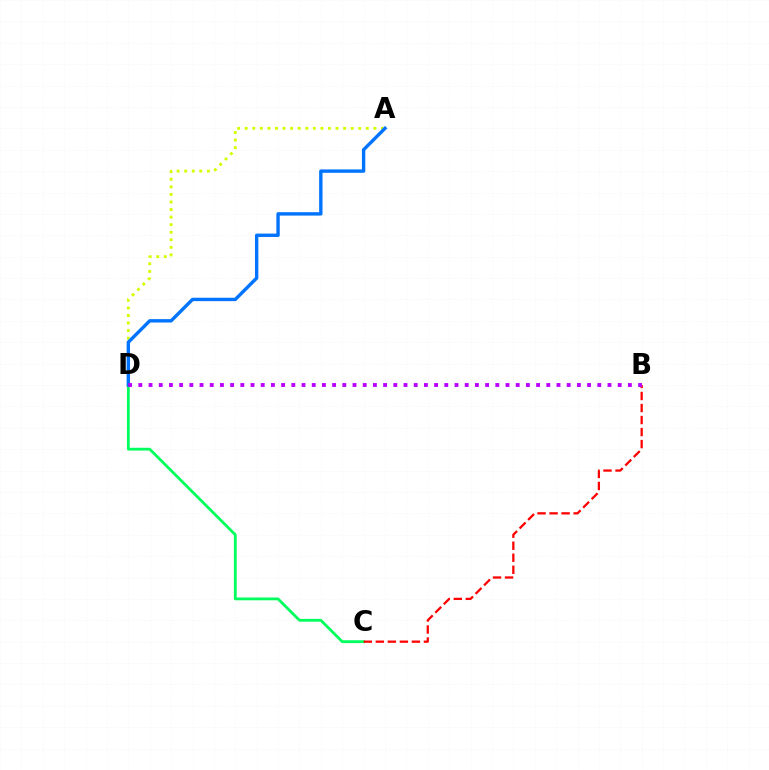{('C', 'D'): [{'color': '#00ff5c', 'line_style': 'solid', 'thickness': 2.02}], ('A', 'D'): [{'color': '#d1ff00', 'line_style': 'dotted', 'thickness': 2.06}, {'color': '#0074ff', 'line_style': 'solid', 'thickness': 2.44}], ('B', 'C'): [{'color': '#ff0000', 'line_style': 'dashed', 'thickness': 1.63}], ('B', 'D'): [{'color': '#b900ff', 'line_style': 'dotted', 'thickness': 2.77}]}